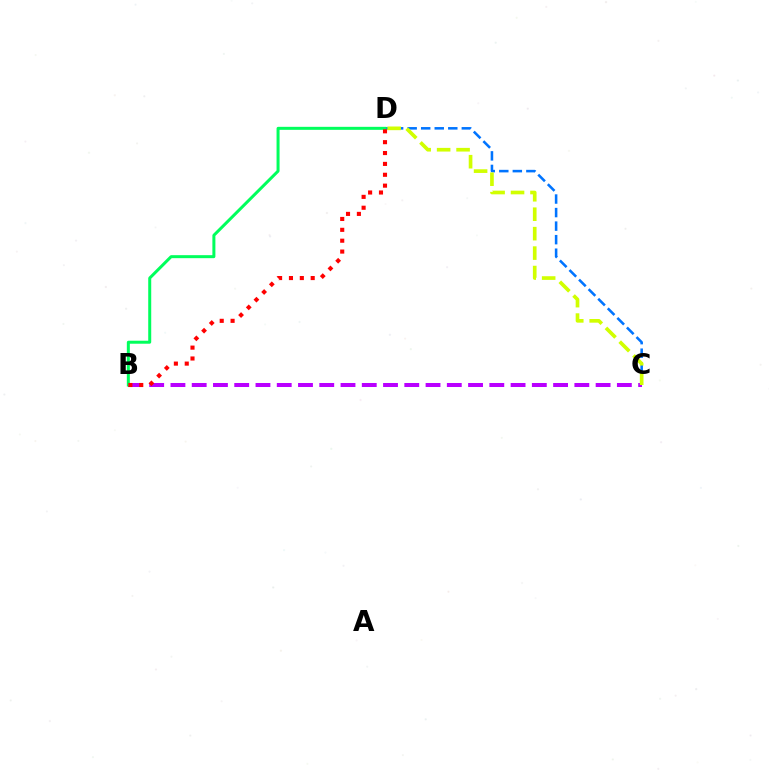{('B', 'C'): [{'color': '#b900ff', 'line_style': 'dashed', 'thickness': 2.89}], ('C', 'D'): [{'color': '#0074ff', 'line_style': 'dashed', 'thickness': 1.84}, {'color': '#d1ff00', 'line_style': 'dashed', 'thickness': 2.64}], ('B', 'D'): [{'color': '#00ff5c', 'line_style': 'solid', 'thickness': 2.16}, {'color': '#ff0000', 'line_style': 'dotted', 'thickness': 2.95}]}